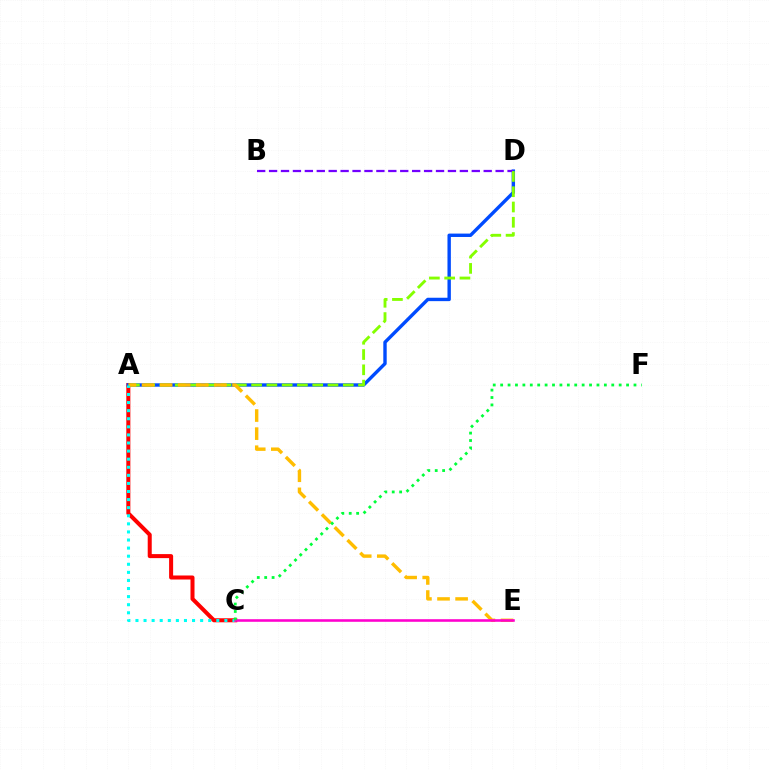{('A', 'C'): [{'color': '#ff0000', 'line_style': 'solid', 'thickness': 2.9}, {'color': '#00fff6', 'line_style': 'dotted', 'thickness': 2.2}], ('A', 'D'): [{'color': '#004bff', 'line_style': 'solid', 'thickness': 2.44}, {'color': '#84ff00', 'line_style': 'dashed', 'thickness': 2.08}], ('B', 'D'): [{'color': '#7200ff', 'line_style': 'dashed', 'thickness': 1.62}], ('A', 'E'): [{'color': '#ffbd00', 'line_style': 'dashed', 'thickness': 2.46}], ('C', 'E'): [{'color': '#ff00cf', 'line_style': 'solid', 'thickness': 1.86}], ('C', 'F'): [{'color': '#00ff39', 'line_style': 'dotted', 'thickness': 2.01}]}